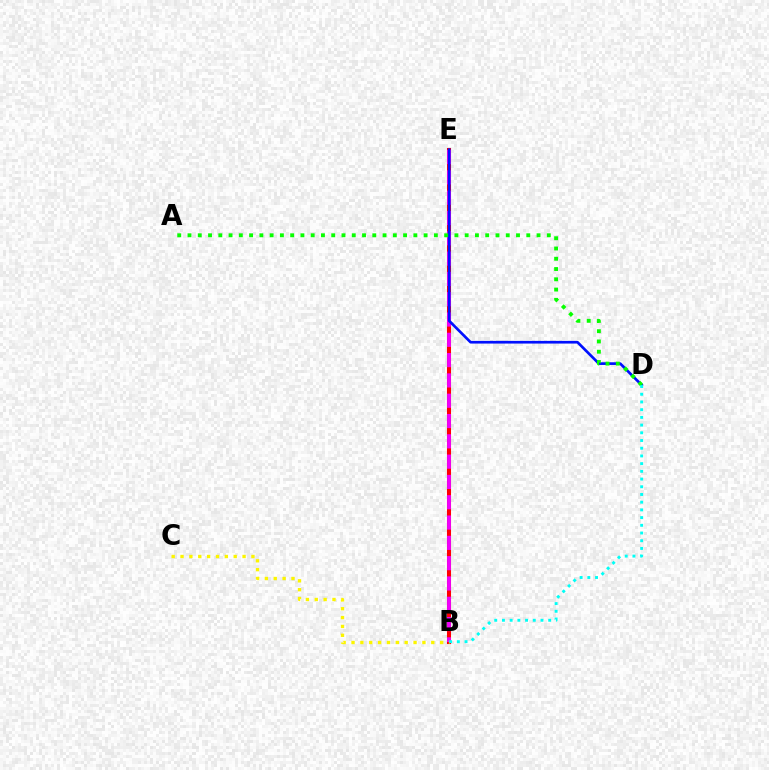{('B', 'E'): [{'color': '#ff0000', 'line_style': 'solid', 'thickness': 2.92}, {'color': '#ee00ff', 'line_style': 'dashed', 'thickness': 2.76}], ('D', 'E'): [{'color': '#0010ff', 'line_style': 'solid', 'thickness': 1.94}], ('A', 'D'): [{'color': '#08ff00', 'line_style': 'dotted', 'thickness': 2.79}], ('B', 'C'): [{'color': '#fcf500', 'line_style': 'dotted', 'thickness': 2.41}], ('B', 'D'): [{'color': '#00fff6', 'line_style': 'dotted', 'thickness': 2.09}]}